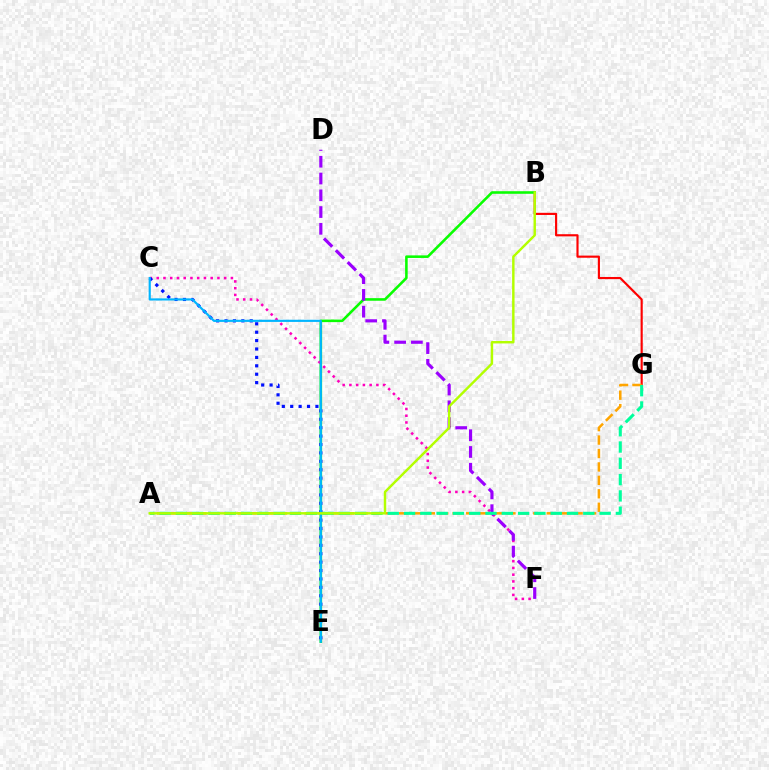{('B', 'G'): [{'color': '#ff0000', 'line_style': 'solid', 'thickness': 1.55}], ('B', 'E'): [{'color': '#08ff00', 'line_style': 'solid', 'thickness': 1.86}], ('A', 'G'): [{'color': '#ffa500', 'line_style': 'dashed', 'thickness': 1.83}, {'color': '#00ff9d', 'line_style': 'dashed', 'thickness': 2.21}], ('C', 'F'): [{'color': '#ff00bd', 'line_style': 'dotted', 'thickness': 1.83}], ('D', 'F'): [{'color': '#9b00ff', 'line_style': 'dashed', 'thickness': 2.28}], ('C', 'E'): [{'color': '#0010ff', 'line_style': 'dotted', 'thickness': 2.28}, {'color': '#00b5ff', 'line_style': 'solid', 'thickness': 1.56}], ('A', 'B'): [{'color': '#b3ff00', 'line_style': 'solid', 'thickness': 1.76}]}